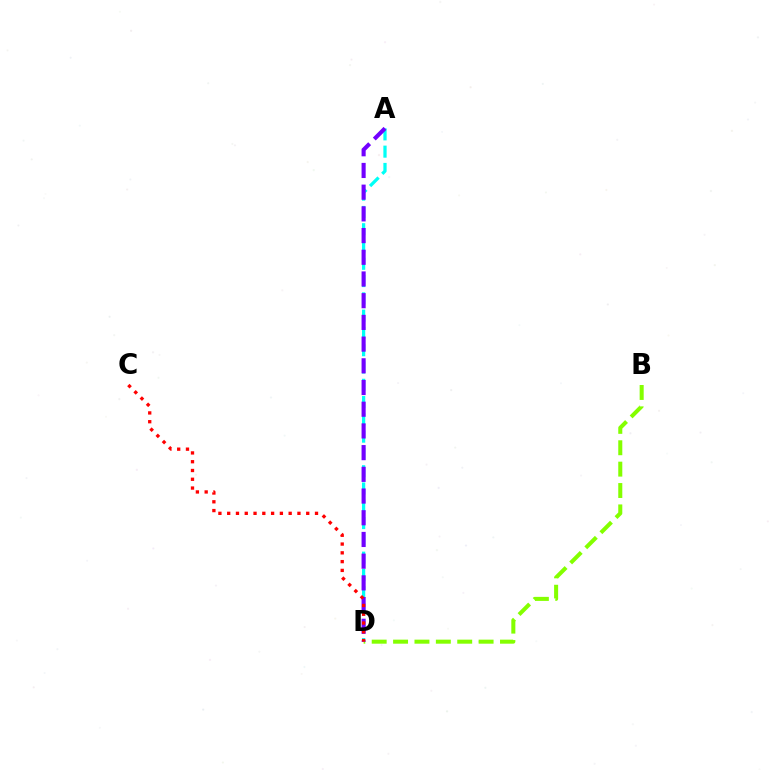{('B', 'D'): [{'color': '#84ff00', 'line_style': 'dashed', 'thickness': 2.9}], ('A', 'D'): [{'color': '#00fff6', 'line_style': 'dashed', 'thickness': 2.35}, {'color': '#7200ff', 'line_style': 'dashed', 'thickness': 2.95}], ('C', 'D'): [{'color': '#ff0000', 'line_style': 'dotted', 'thickness': 2.39}]}